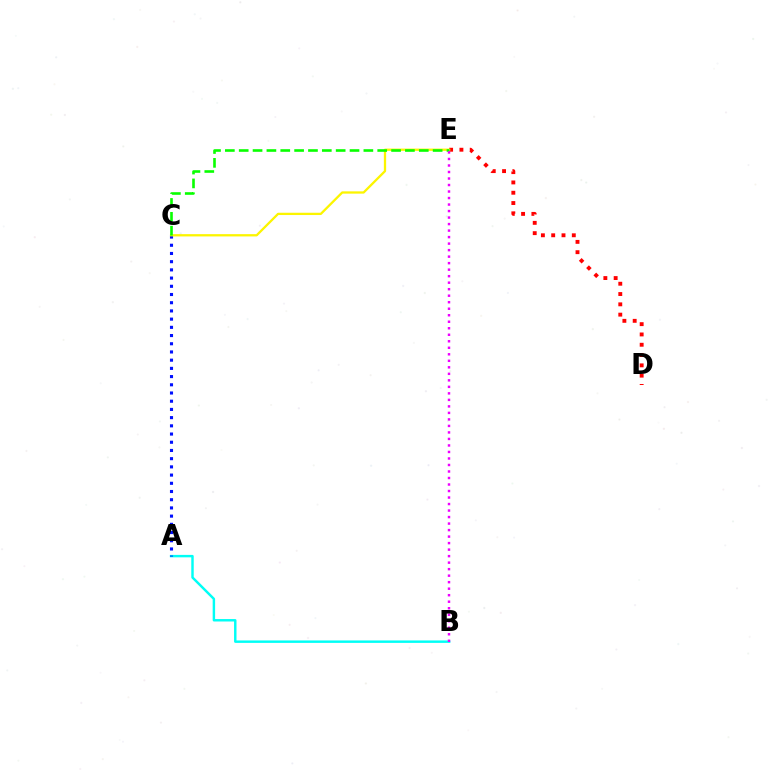{('D', 'E'): [{'color': '#ff0000', 'line_style': 'dotted', 'thickness': 2.8}], ('A', 'B'): [{'color': '#00fff6', 'line_style': 'solid', 'thickness': 1.76}], ('A', 'C'): [{'color': '#0010ff', 'line_style': 'dotted', 'thickness': 2.23}], ('C', 'E'): [{'color': '#fcf500', 'line_style': 'solid', 'thickness': 1.64}, {'color': '#08ff00', 'line_style': 'dashed', 'thickness': 1.88}], ('B', 'E'): [{'color': '#ee00ff', 'line_style': 'dotted', 'thickness': 1.77}]}